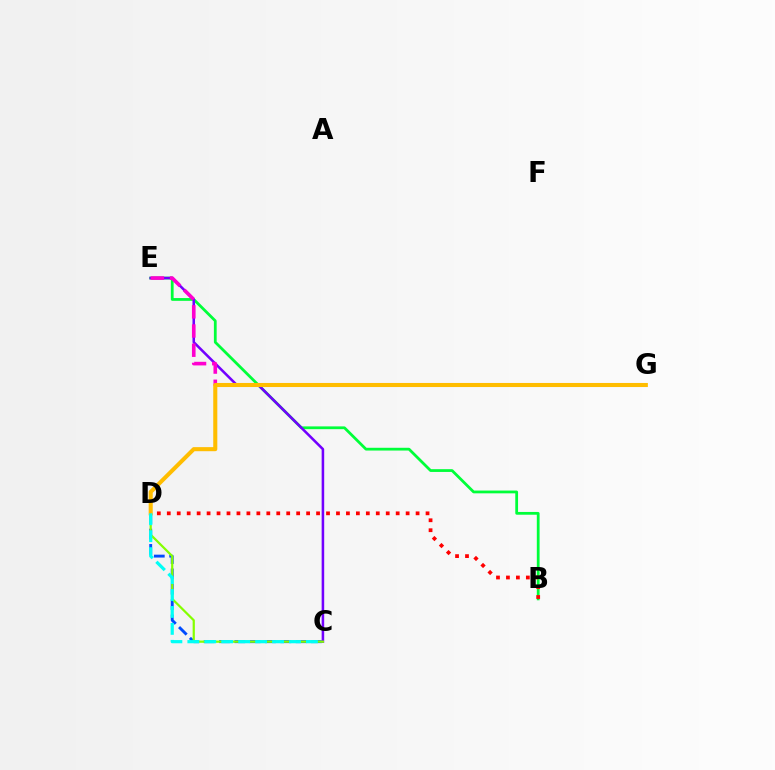{('C', 'D'): [{'color': '#004bff', 'line_style': 'dashed', 'thickness': 2.08}, {'color': '#84ff00', 'line_style': 'solid', 'thickness': 1.6}, {'color': '#00fff6', 'line_style': 'dashed', 'thickness': 2.3}], ('B', 'E'): [{'color': '#00ff39', 'line_style': 'solid', 'thickness': 2.0}], ('C', 'E'): [{'color': '#7200ff', 'line_style': 'solid', 'thickness': 1.83}], ('E', 'G'): [{'color': '#ff00cf', 'line_style': 'dashed', 'thickness': 2.61}], ('D', 'G'): [{'color': '#ffbd00', 'line_style': 'solid', 'thickness': 2.93}], ('B', 'D'): [{'color': '#ff0000', 'line_style': 'dotted', 'thickness': 2.7}]}